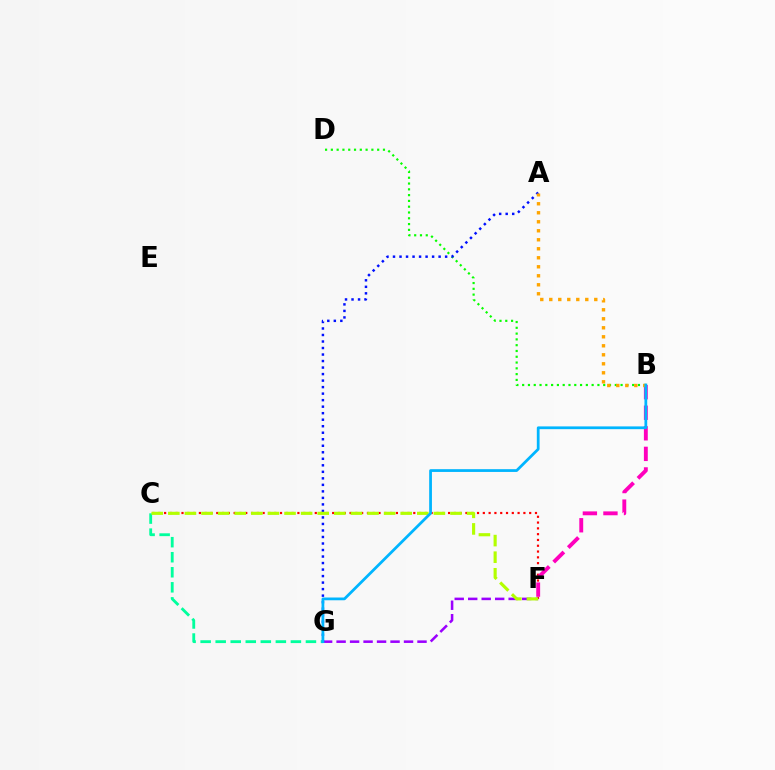{('B', 'D'): [{'color': '#08ff00', 'line_style': 'dotted', 'thickness': 1.57}], ('C', 'F'): [{'color': '#ff0000', 'line_style': 'dotted', 'thickness': 1.57}, {'color': '#b3ff00', 'line_style': 'dashed', 'thickness': 2.25}], ('B', 'F'): [{'color': '#ff00bd', 'line_style': 'dashed', 'thickness': 2.79}], ('F', 'G'): [{'color': '#9b00ff', 'line_style': 'dashed', 'thickness': 1.83}], ('A', 'G'): [{'color': '#0010ff', 'line_style': 'dotted', 'thickness': 1.77}], ('C', 'G'): [{'color': '#00ff9d', 'line_style': 'dashed', 'thickness': 2.04}], ('A', 'B'): [{'color': '#ffa500', 'line_style': 'dotted', 'thickness': 2.45}], ('B', 'G'): [{'color': '#00b5ff', 'line_style': 'solid', 'thickness': 1.99}]}